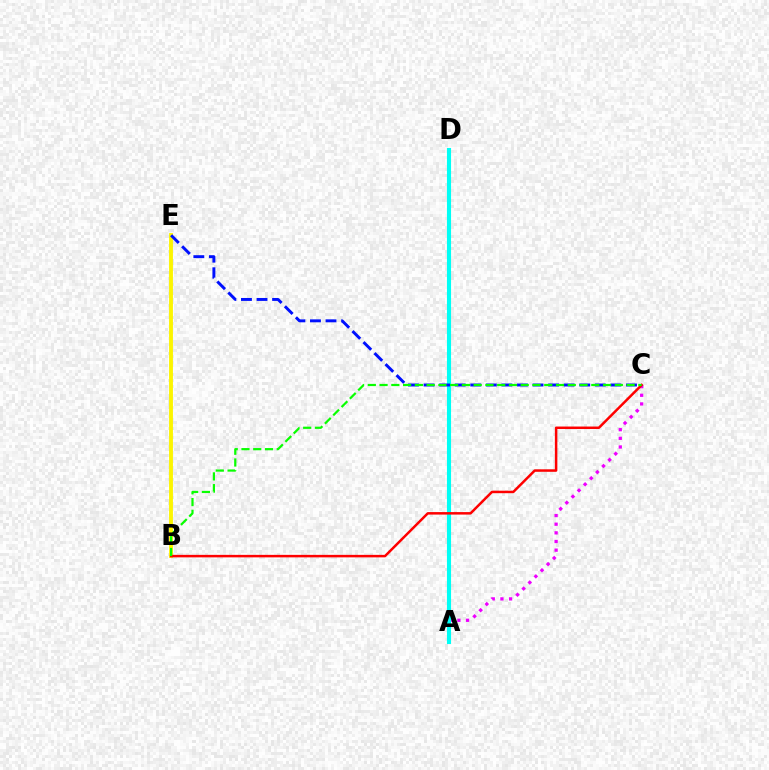{('B', 'E'): [{'color': '#fcf500', 'line_style': 'solid', 'thickness': 2.79}], ('A', 'C'): [{'color': '#ee00ff', 'line_style': 'dotted', 'thickness': 2.35}], ('A', 'D'): [{'color': '#00fff6', 'line_style': 'solid', 'thickness': 2.95}], ('C', 'E'): [{'color': '#0010ff', 'line_style': 'dashed', 'thickness': 2.12}], ('B', 'C'): [{'color': '#ff0000', 'line_style': 'solid', 'thickness': 1.8}, {'color': '#08ff00', 'line_style': 'dashed', 'thickness': 1.6}]}